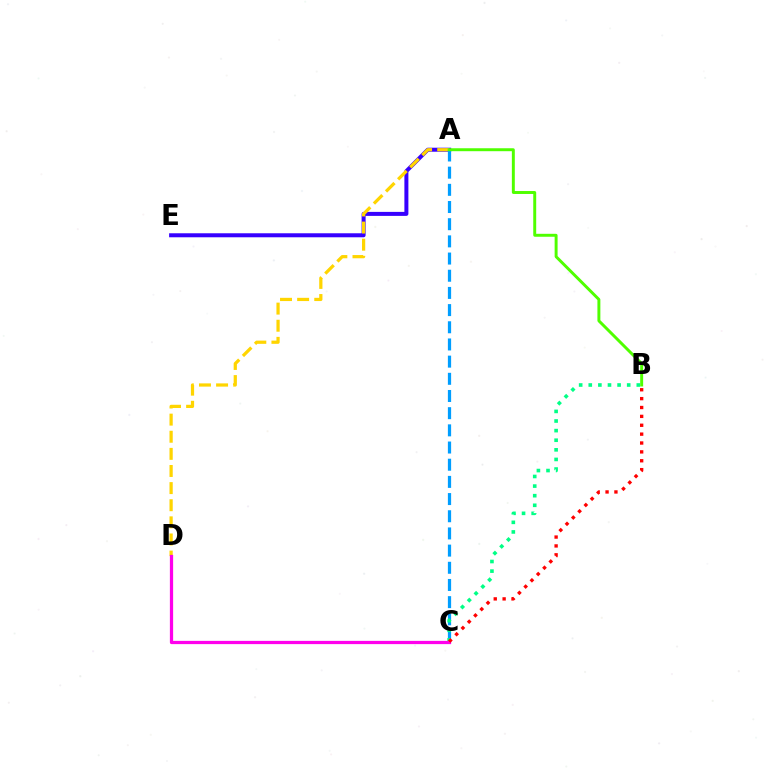{('A', 'E'): [{'color': '#3700ff', 'line_style': 'solid', 'thickness': 2.88}], ('A', 'D'): [{'color': '#ffd500', 'line_style': 'dashed', 'thickness': 2.33}], ('A', 'C'): [{'color': '#009eff', 'line_style': 'dashed', 'thickness': 2.33}], ('B', 'C'): [{'color': '#00ff86', 'line_style': 'dotted', 'thickness': 2.61}, {'color': '#ff0000', 'line_style': 'dotted', 'thickness': 2.41}], ('A', 'B'): [{'color': '#4fff00', 'line_style': 'solid', 'thickness': 2.12}], ('C', 'D'): [{'color': '#ff00ed', 'line_style': 'solid', 'thickness': 2.34}]}